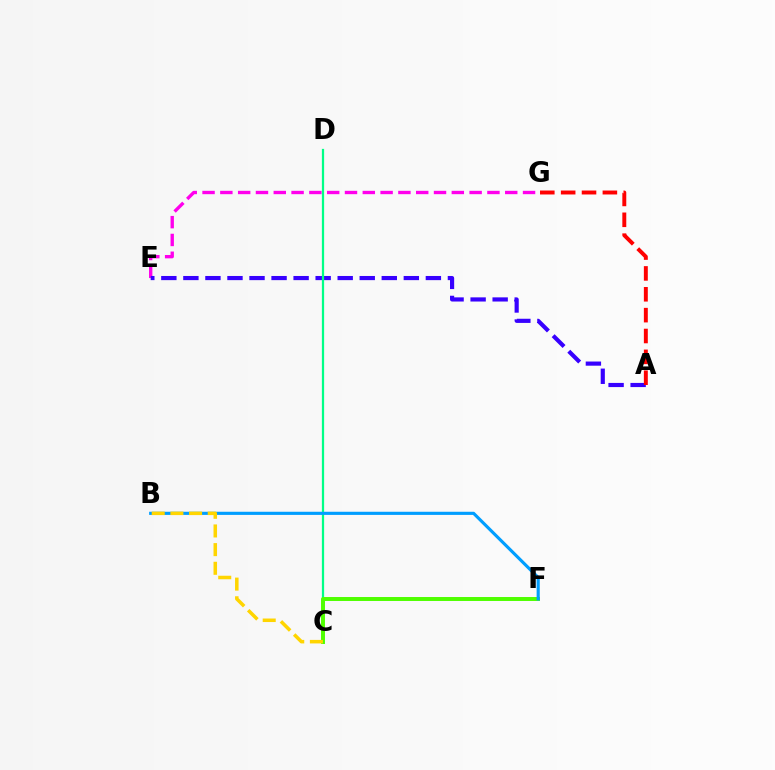{('E', 'G'): [{'color': '#ff00ed', 'line_style': 'dashed', 'thickness': 2.42}], ('A', 'E'): [{'color': '#3700ff', 'line_style': 'dashed', 'thickness': 2.99}], ('A', 'G'): [{'color': '#ff0000', 'line_style': 'dashed', 'thickness': 2.83}], ('C', 'D'): [{'color': '#00ff86', 'line_style': 'solid', 'thickness': 1.61}], ('C', 'F'): [{'color': '#4fff00', 'line_style': 'solid', 'thickness': 2.84}], ('B', 'F'): [{'color': '#009eff', 'line_style': 'solid', 'thickness': 2.26}], ('B', 'C'): [{'color': '#ffd500', 'line_style': 'dashed', 'thickness': 2.54}]}